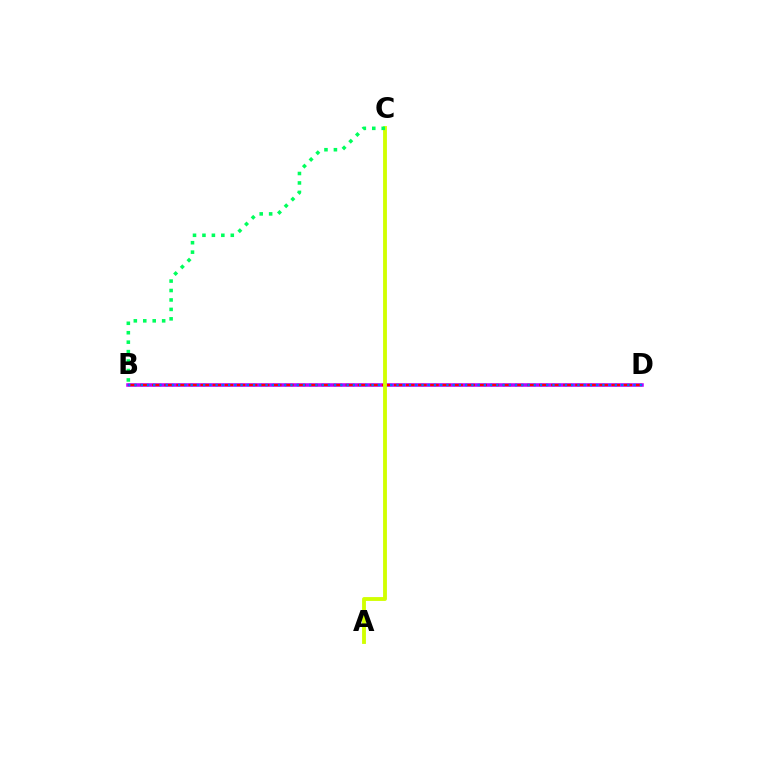{('B', 'D'): [{'color': '#b900ff', 'line_style': 'solid', 'thickness': 2.53}, {'color': '#ff0000', 'line_style': 'dashed', 'thickness': 1.64}, {'color': '#0074ff', 'line_style': 'dotted', 'thickness': 1.69}], ('A', 'C'): [{'color': '#d1ff00', 'line_style': 'solid', 'thickness': 2.77}], ('B', 'C'): [{'color': '#00ff5c', 'line_style': 'dotted', 'thickness': 2.57}]}